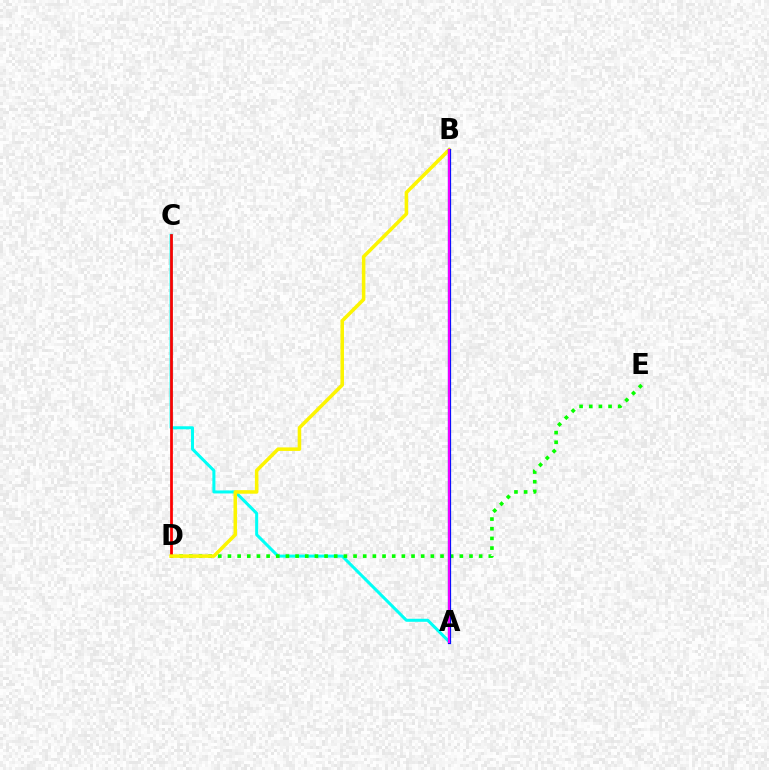{('A', 'C'): [{'color': '#00fff6', 'line_style': 'solid', 'thickness': 2.18}], ('D', 'E'): [{'color': '#08ff00', 'line_style': 'dotted', 'thickness': 2.63}], ('C', 'D'): [{'color': '#ff0000', 'line_style': 'solid', 'thickness': 1.99}], ('B', 'D'): [{'color': '#fcf500', 'line_style': 'solid', 'thickness': 2.55}], ('A', 'B'): [{'color': '#0010ff', 'line_style': 'solid', 'thickness': 2.33}, {'color': '#ee00ff', 'line_style': 'solid', 'thickness': 1.54}]}